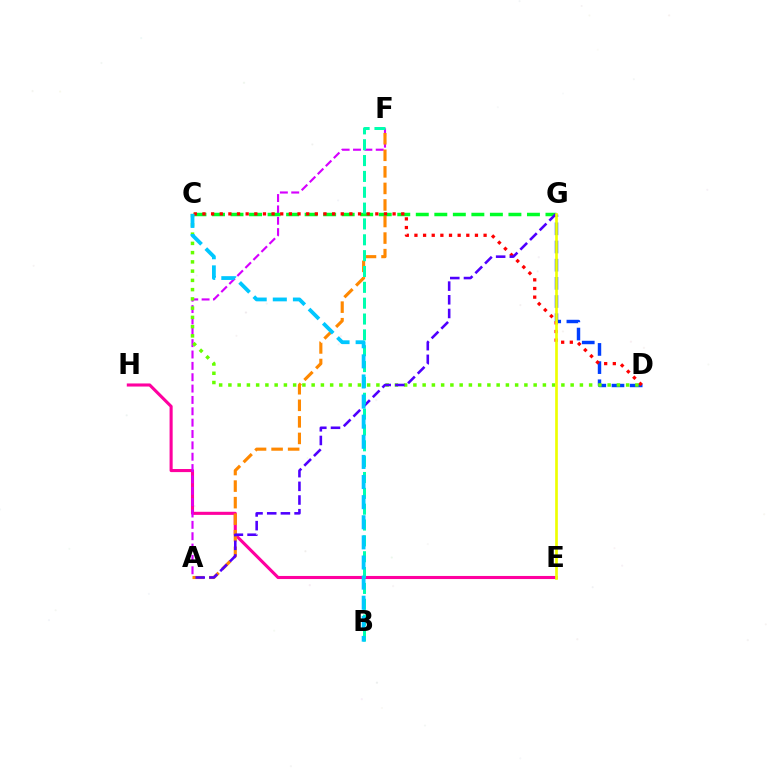{('E', 'H'): [{'color': '#ff00a0', 'line_style': 'solid', 'thickness': 2.22}], ('D', 'G'): [{'color': '#003fff', 'line_style': 'dashed', 'thickness': 2.47}], ('A', 'F'): [{'color': '#d600ff', 'line_style': 'dashed', 'thickness': 1.54}, {'color': '#ff8800', 'line_style': 'dashed', 'thickness': 2.25}], ('C', 'G'): [{'color': '#00ff27', 'line_style': 'dashed', 'thickness': 2.52}], ('C', 'D'): [{'color': '#ff0000', 'line_style': 'dotted', 'thickness': 2.35}, {'color': '#66ff00', 'line_style': 'dotted', 'thickness': 2.51}], ('A', 'G'): [{'color': '#4f00ff', 'line_style': 'dashed', 'thickness': 1.86}], ('E', 'G'): [{'color': '#eeff00', 'line_style': 'solid', 'thickness': 1.93}], ('B', 'F'): [{'color': '#00ffaf', 'line_style': 'dashed', 'thickness': 2.15}], ('B', 'C'): [{'color': '#00c7ff', 'line_style': 'dashed', 'thickness': 2.73}]}